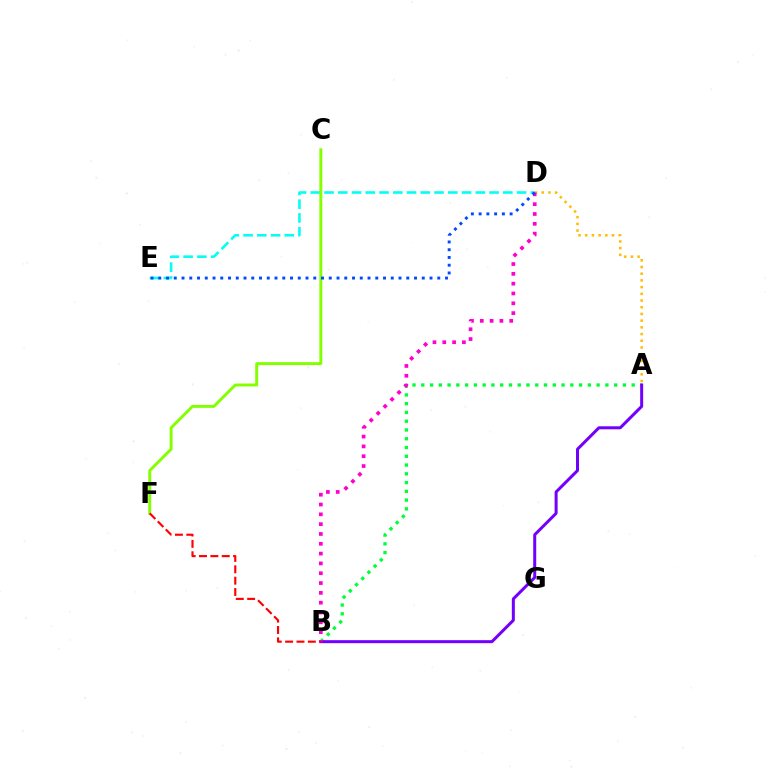{('D', 'E'): [{'color': '#00fff6', 'line_style': 'dashed', 'thickness': 1.87}, {'color': '#004bff', 'line_style': 'dotted', 'thickness': 2.11}], ('C', 'F'): [{'color': '#84ff00', 'line_style': 'solid', 'thickness': 2.11}], ('A', 'D'): [{'color': '#ffbd00', 'line_style': 'dotted', 'thickness': 1.82}], ('A', 'B'): [{'color': '#00ff39', 'line_style': 'dotted', 'thickness': 2.38}, {'color': '#7200ff', 'line_style': 'solid', 'thickness': 2.16}], ('B', 'D'): [{'color': '#ff00cf', 'line_style': 'dotted', 'thickness': 2.67}], ('B', 'F'): [{'color': '#ff0000', 'line_style': 'dashed', 'thickness': 1.54}]}